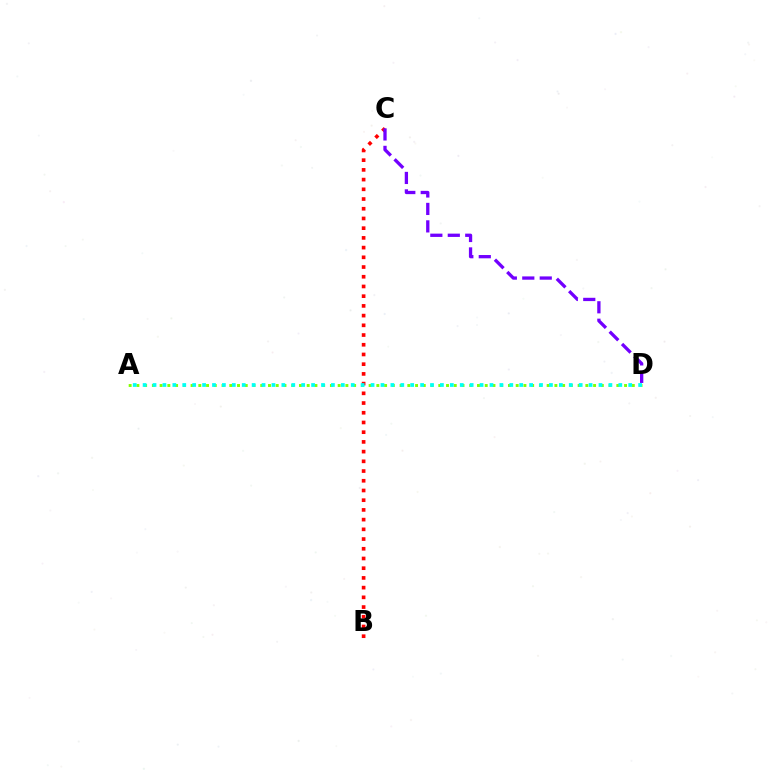{('B', 'C'): [{'color': '#ff0000', 'line_style': 'dotted', 'thickness': 2.64}], ('C', 'D'): [{'color': '#7200ff', 'line_style': 'dashed', 'thickness': 2.37}], ('A', 'D'): [{'color': '#84ff00', 'line_style': 'dotted', 'thickness': 2.1}, {'color': '#00fff6', 'line_style': 'dotted', 'thickness': 2.69}]}